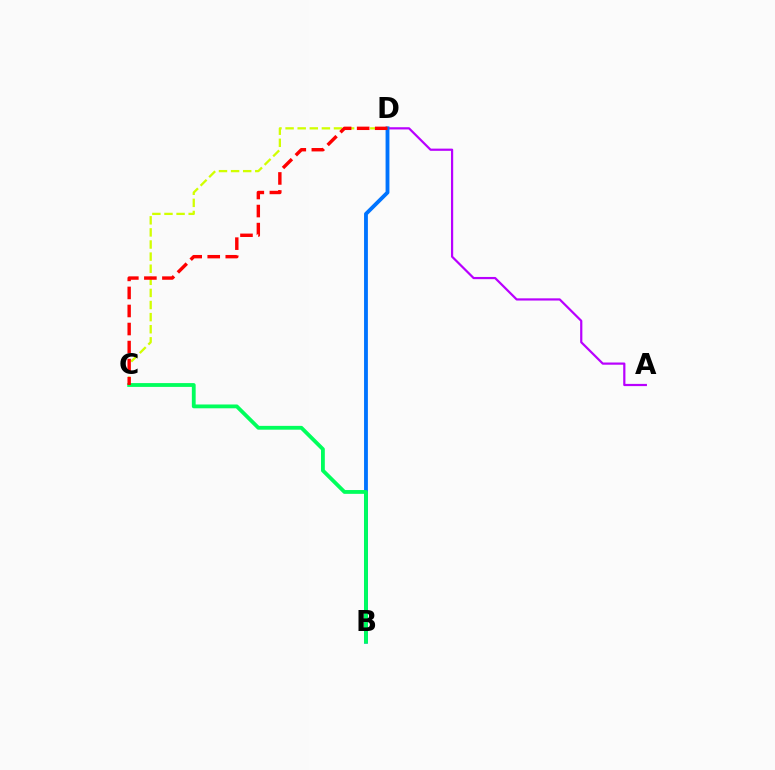{('A', 'D'): [{'color': '#b900ff', 'line_style': 'solid', 'thickness': 1.59}], ('C', 'D'): [{'color': '#d1ff00', 'line_style': 'dashed', 'thickness': 1.64}, {'color': '#ff0000', 'line_style': 'dashed', 'thickness': 2.45}], ('B', 'D'): [{'color': '#0074ff', 'line_style': 'solid', 'thickness': 2.76}], ('B', 'C'): [{'color': '#00ff5c', 'line_style': 'solid', 'thickness': 2.74}]}